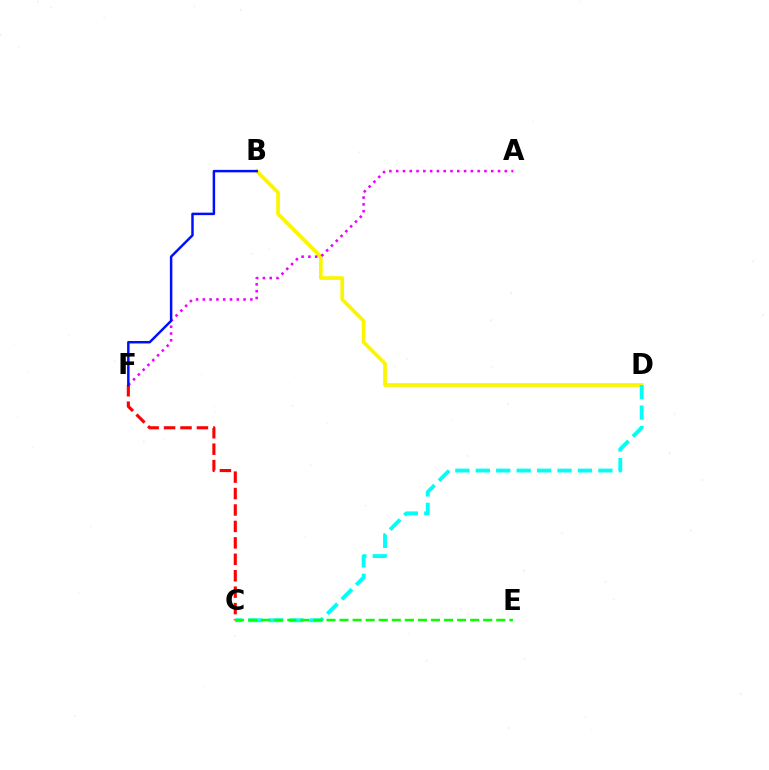{('B', 'D'): [{'color': '#fcf500', 'line_style': 'solid', 'thickness': 2.65}], ('C', 'D'): [{'color': '#00fff6', 'line_style': 'dashed', 'thickness': 2.78}], ('A', 'F'): [{'color': '#ee00ff', 'line_style': 'dotted', 'thickness': 1.84}], ('C', 'F'): [{'color': '#ff0000', 'line_style': 'dashed', 'thickness': 2.23}], ('C', 'E'): [{'color': '#08ff00', 'line_style': 'dashed', 'thickness': 1.77}], ('B', 'F'): [{'color': '#0010ff', 'line_style': 'solid', 'thickness': 1.79}]}